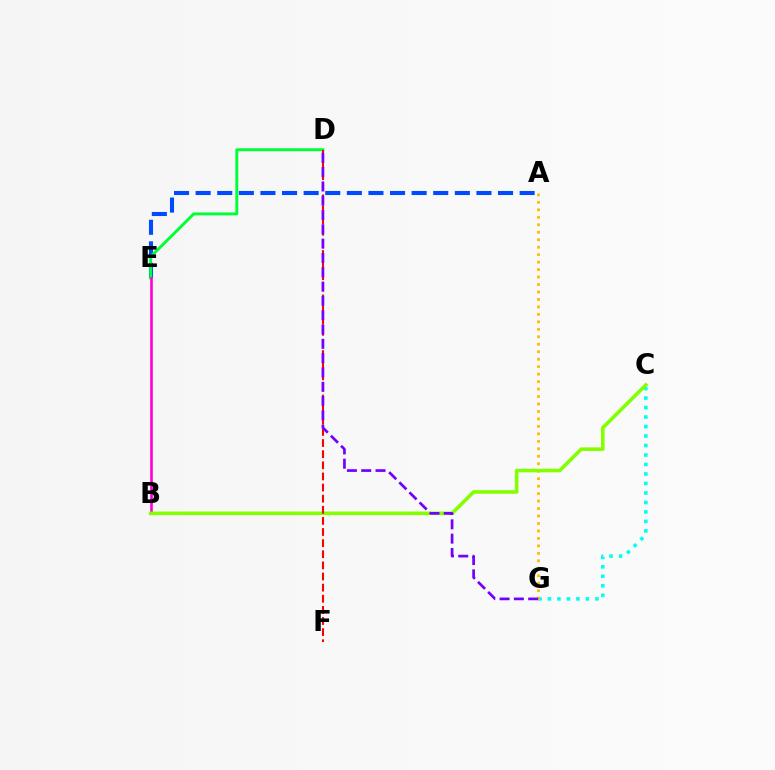{('C', 'G'): [{'color': '#00fff6', 'line_style': 'dotted', 'thickness': 2.58}], ('A', 'E'): [{'color': '#004bff', 'line_style': 'dashed', 'thickness': 2.93}], ('A', 'G'): [{'color': '#ffbd00', 'line_style': 'dotted', 'thickness': 2.03}], ('D', 'E'): [{'color': '#00ff39', 'line_style': 'solid', 'thickness': 2.12}], ('B', 'E'): [{'color': '#ff00cf', 'line_style': 'solid', 'thickness': 1.87}], ('B', 'C'): [{'color': '#84ff00', 'line_style': 'solid', 'thickness': 2.59}], ('D', 'F'): [{'color': '#ff0000', 'line_style': 'dashed', 'thickness': 1.51}], ('D', 'G'): [{'color': '#7200ff', 'line_style': 'dashed', 'thickness': 1.94}]}